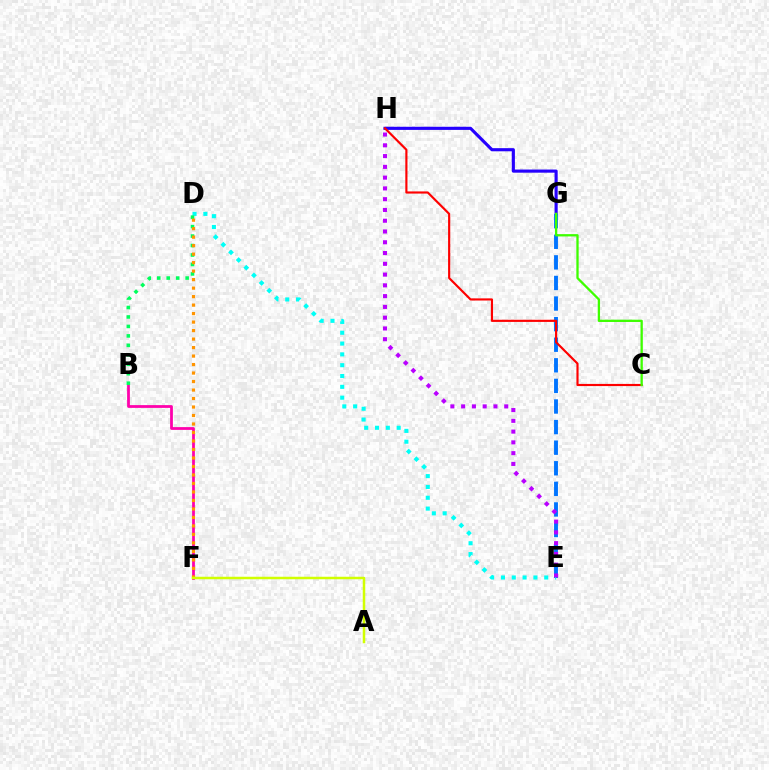{('G', 'H'): [{'color': '#2500ff', 'line_style': 'solid', 'thickness': 2.26}], ('E', 'G'): [{'color': '#0074ff', 'line_style': 'dashed', 'thickness': 2.8}], ('D', 'E'): [{'color': '#00fff6', 'line_style': 'dotted', 'thickness': 2.94}], ('B', 'F'): [{'color': '#ff00ac', 'line_style': 'solid', 'thickness': 2.0}], ('E', 'H'): [{'color': '#b900ff', 'line_style': 'dotted', 'thickness': 2.93}], ('C', 'H'): [{'color': '#ff0000', 'line_style': 'solid', 'thickness': 1.55}], ('B', 'D'): [{'color': '#00ff5c', 'line_style': 'dotted', 'thickness': 2.57}], ('D', 'F'): [{'color': '#ff9400', 'line_style': 'dotted', 'thickness': 2.31}], ('A', 'F'): [{'color': '#d1ff00', 'line_style': 'solid', 'thickness': 1.79}], ('C', 'G'): [{'color': '#3dff00', 'line_style': 'solid', 'thickness': 1.66}]}